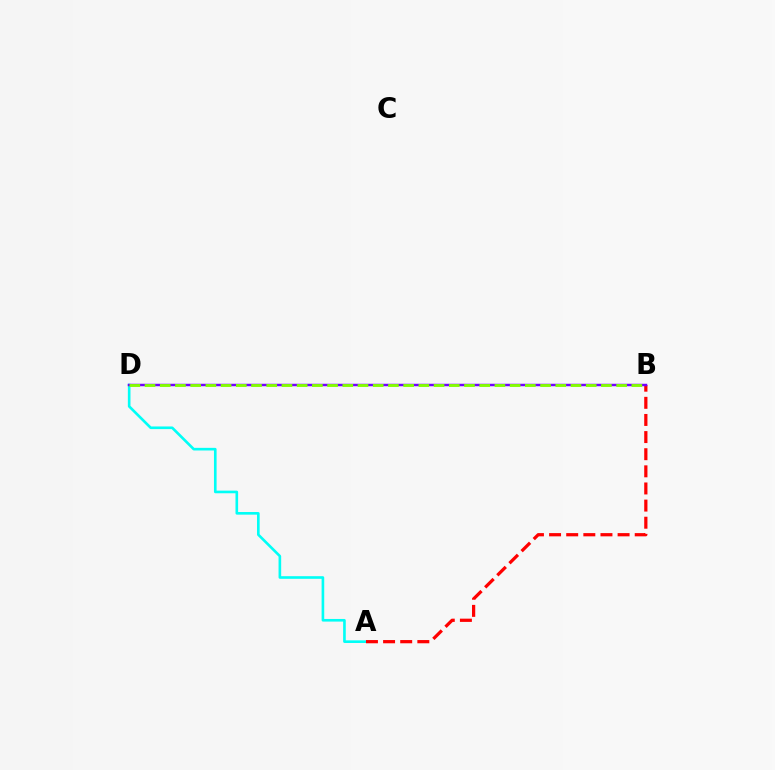{('A', 'D'): [{'color': '#00fff6', 'line_style': 'solid', 'thickness': 1.9}], ('A', 'B'): [{'color': '#ff0000', 'line_style': 'dashed', 'thickness': 2.33}], ('B', 'D'): [{'color': '#7200ff', 'line_style': 'solid', 'thickness': 1.78}, {'color': '#84ff00', 'line_style': 'dashed', 'thickness': 2.07}]}